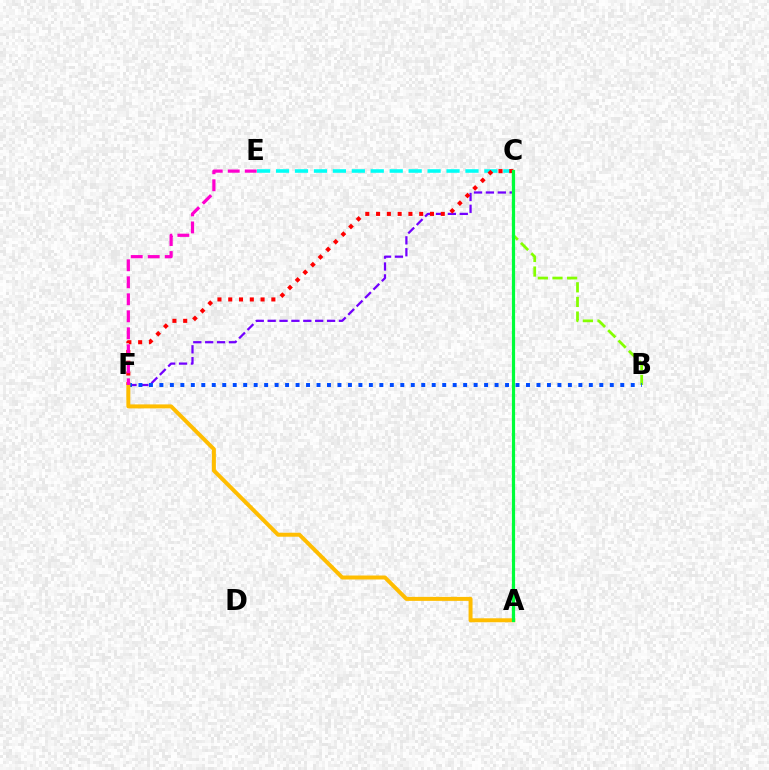{('C', 'F'): [{'color': '#7200ff', 'line_style': 'dashed', 'thickness': 1.61}, {'color': '#ff0000', 'line_style': 'dotted', 'thickness': 2.93}], ('C', 'E'): [{'color': '#00fff6', 'line_style': 'dashed', 'thickness': 2.57}], ('B', 'C'): [{'color': '#84ff00', 'line_style': 'dashed', 'thickness': 1.99}], ('B', 'F'): [{'color': '#004bff', 'line_style': 'dotted', 'thickness': 2.85}], ('A', 'F'): [{'color': '#ffbd00', 'line_style': 'solid', 'thickness': 2.86}], ('A', 'C'): [{'color': '#00ff39', 'line_style': 'solid', 'thickness': 2.31}], ('E', 'F'): [{'color': '#ff00cf', 'line_style': 'dashed', 'thickness': 2.31}]}